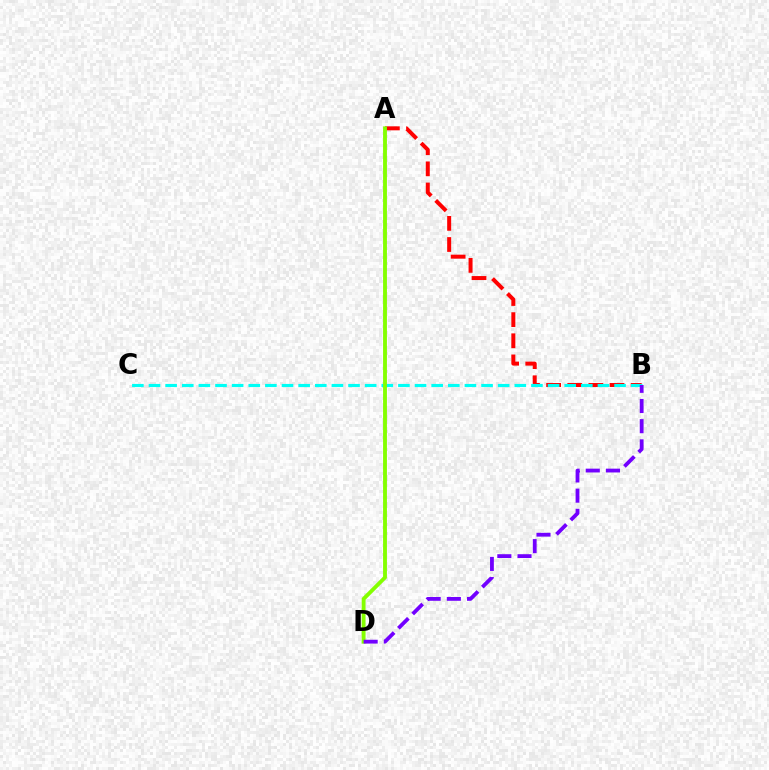{('A', 'B'): [{'color': '#ff0000', 'line_style': 'dashed', 'thickness': 2.87}], ('B', 'C'): [{'color': '#00fff6', 'line_style': 'dashed', 'thickness': 2.26}], ('A', 'D'): [{'color': '#84ff00', 'line_style': 'solid', 'thickness': 2.78}], ('B', 'D'): [{'color': '#7200ff', 'line_style': 'dashed', 'thickness': 2.74}]}